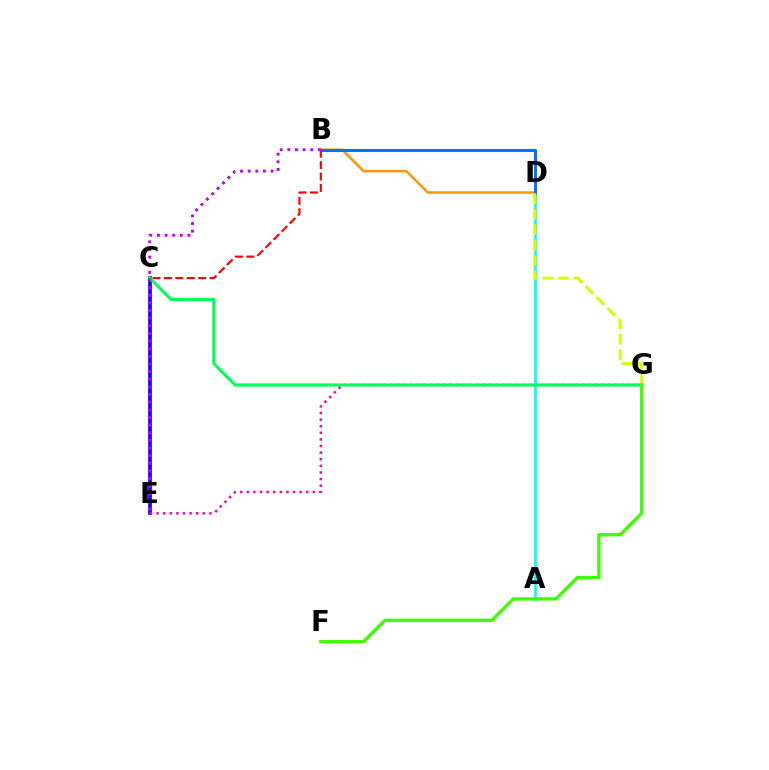{('A', 'D'): [{'color': '#00fff6', 'line_style': 'solid', 'thickness': 1.93}], ('B', 'D'): [{'color': '#ff9400', 'line_style': 'solid', 'thickness': 1.78}, {'color': '#0074ff', 'line_style': 'solid', 'thickness': 2.19}], ('C', 'E'): [{'color': '#2500ff', 'line_style': 'solid', 'thickness': 2.7}], ('E', 'G'): [{'color': '#ff00ac', 'line_style': 'dotted', 'thickness': 1.8}], ('B', 'C'): [{'color': '#ff0000', 'line_style': 'dashed', 'thickness': 1.55}], ('C', 'G'): [{'color': '#00ff5c', 'line_style': 'solid', 'thickness': 2.24}], ('D', 'G'): [{'color': '#d1ff00', 'line_style': 'dashed', 'thickness': 2.1}], ('B', 'E'): [{'color': '#b900ff', 'line_style': 'dotted', 'thickness': 2.07}], ('F', 'G'): [{'color': '#3dff00', 'line_style': 'solid', 'thickness': 2.38}]}